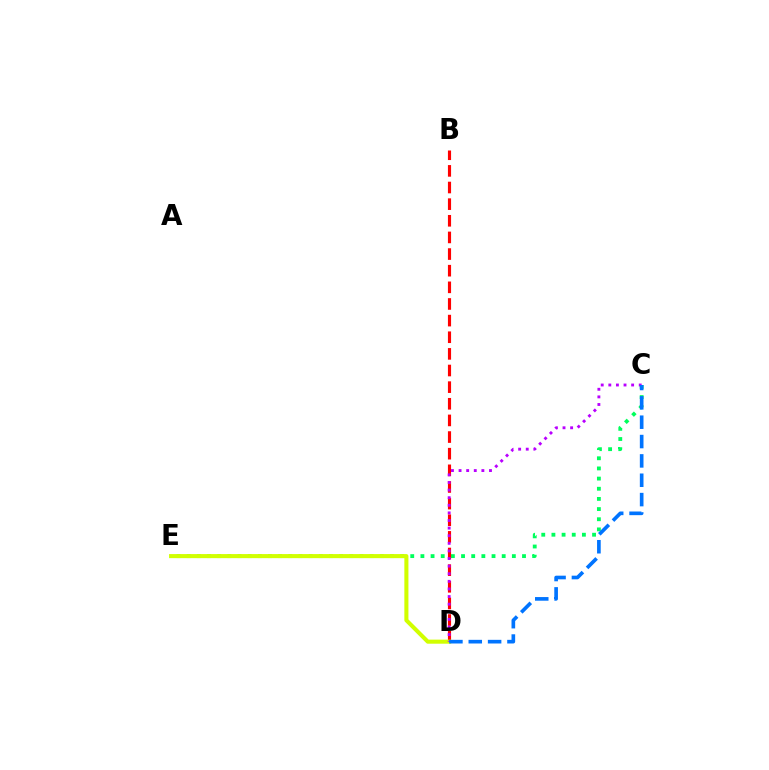{('C', 'E'): [{'color': '#00ff5c', 'line_style': 'dotted', 'thickness': 2.76}], ('B', 'D'): [{'color': '#ff0000', 'line_style': 'dashed', 'thickness': 2.26}], ('D', 'E'): [{'color': '#d1ff00', 'line_style': 'solid', 'thickness': 2.93}], ('C', 'D'): [{'color': '#b900ff', 'line_style': 'dotted', 'thickness': 2.07}, {'color': '#0074ff', 'line_style': 'dashed', 'thickness': 2.63}]}